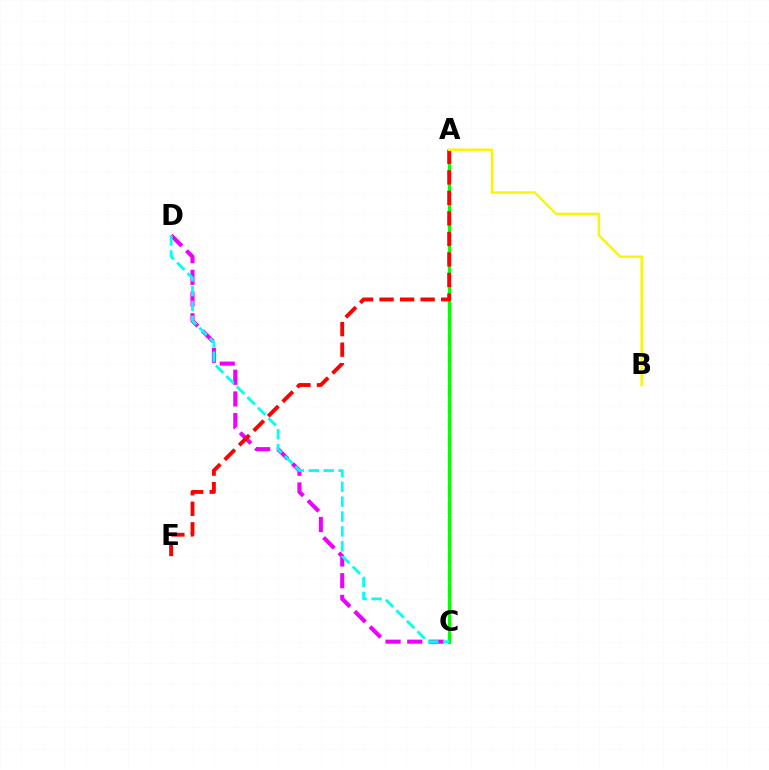{('C', 'D'): [{'color': '#ee00ff', 'line_style': 'dashed', 'thickness': 2.95}, {'color': '#00fff6', 'line_style': 'dashed', 'thickness': 2.02}], ('A', 'C'): [{'color': '#0010ff', 'line_style': 'dashed', 'thickness': 2.27}, {'color': '#08ff00', 'line_style': 'solid', 'thickness': 2.14}], ('A', 'E'): [{'color': '#ff0000', 'line_style': 'dashed', 'thickness': 2.79}], ('A', 'B'): [{'color': '#fcf500', 'line_style': 'solid', 'thickness': 1.75}]}